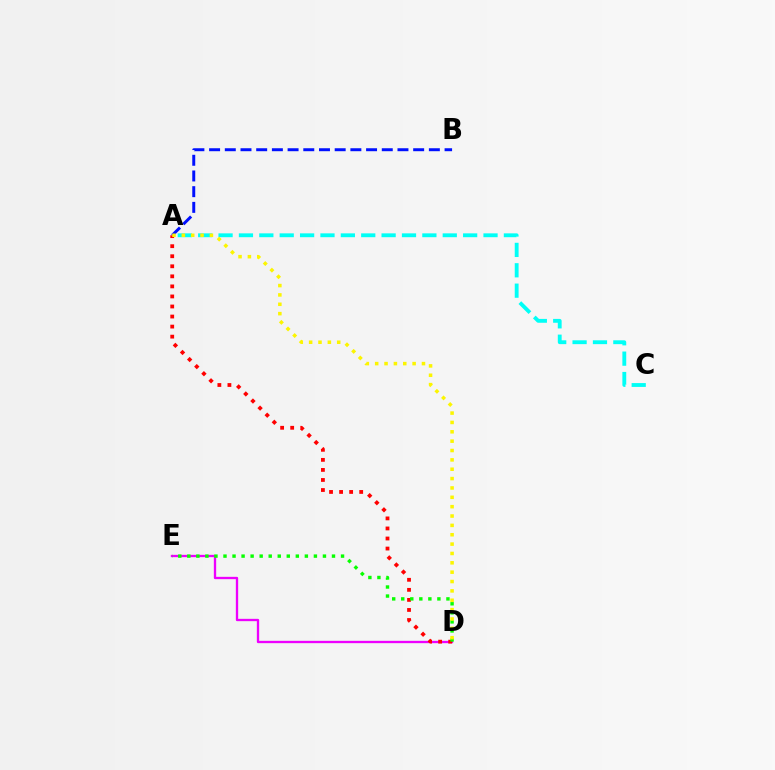{('A', 'C'): [{'color': '#00fff6', 'line_style': 'dashed', 'thickness': 2.77}], ('D', 'E'): [{'color': '#ee00ff', 'line_style': 'solid', 'thickness': 1.67}, {'color': '#08ff00', 'line_style': 'dotted', 'thickness': 2.46}], ('A', 'B'): [{'color': '#0010ff', 'line_style': 'dashed', 'thickness': 2.13}], ('A', 'D'): [{'color': '#ff0000', 'line_style': 'dotted', 'thickness': 2.73}, {'color': '#fcf500', 'line_style': 'dotted', 'thickness': 2.54}]}